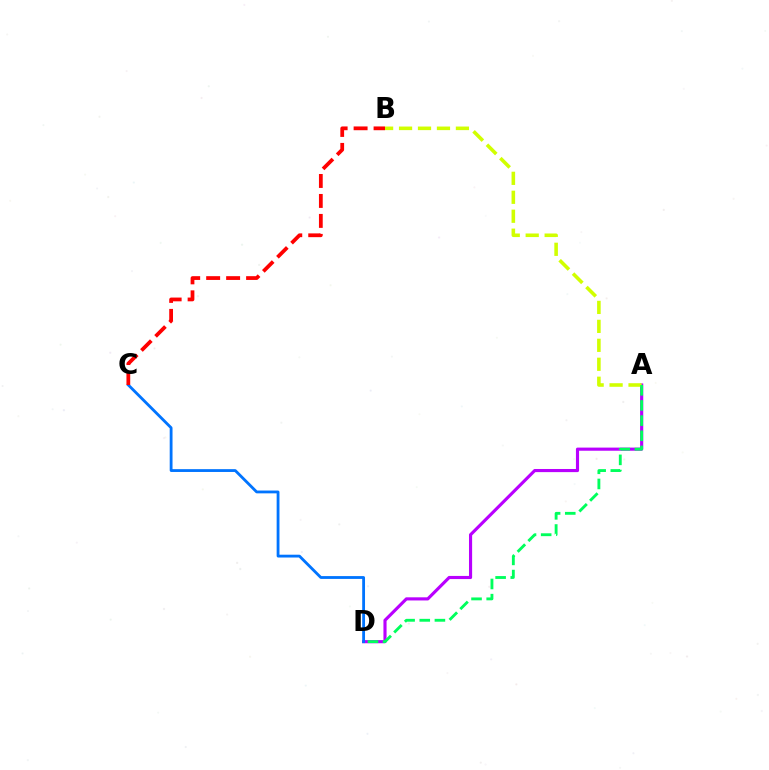{('A', 'D'): [{'color': '#b900ff', 'line_style': 'solid', 'thickness': 2.26}, {'color': '#00ff5c', 'line_style': 'dashed', 'thickness': 2.06}], ('C', 'D'): [{'color': '#0074ff', 'line_style': 'solid', 'thickness': 2.03}], ('A', 'B'): [{'color': '#d1ff00', 'line_style': 'dashed', 'thickness': 2.58}], ('B', 'C'): [{'color': '#ff0000', 'line_style': 'dashed', 'thickness': 2.71}]}